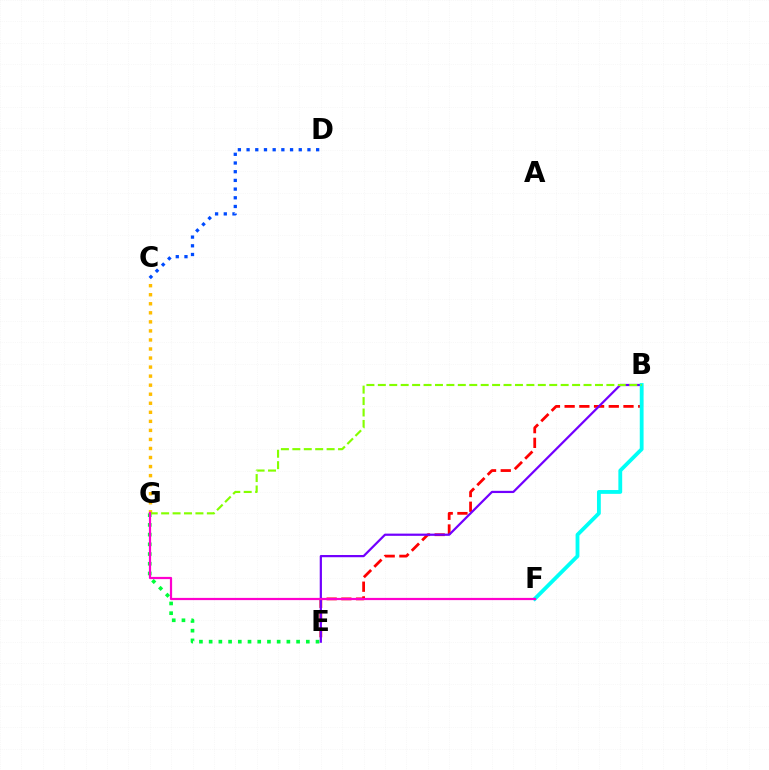{('C', 'D'): [{'color': '#004bff', 'line_style': 'dotted', 'thickness': 2.36}], ('B', 'E'): [{'color': '#ff0000', 'line_style': 'dashed', 'thickness': 2.0}, {'color': '#7200ff', 'line_style': 'solid', 'thickness': 1.6}], ('E', 'G'): [{'color': '#00ff39', 'line_style': 'dotted', 'thickness': 2.64}], ('C', 'G'): [{'color': '#ffbd00', 'line_style': 'dotted', 'thickness': 2.46}], ('B', 'F'): [{'color': '#00fff6', 'line_style': 'solid', 'thickness': 2.75}], ('B', 'G'): [{'color': '#84ff00', 'line_style': 'dashed', 'thickness': 1.55}], ('F', 'G'): [{'color': '#ff00cf', 'line_style': 'solid', 'thickness': 1.6}]}